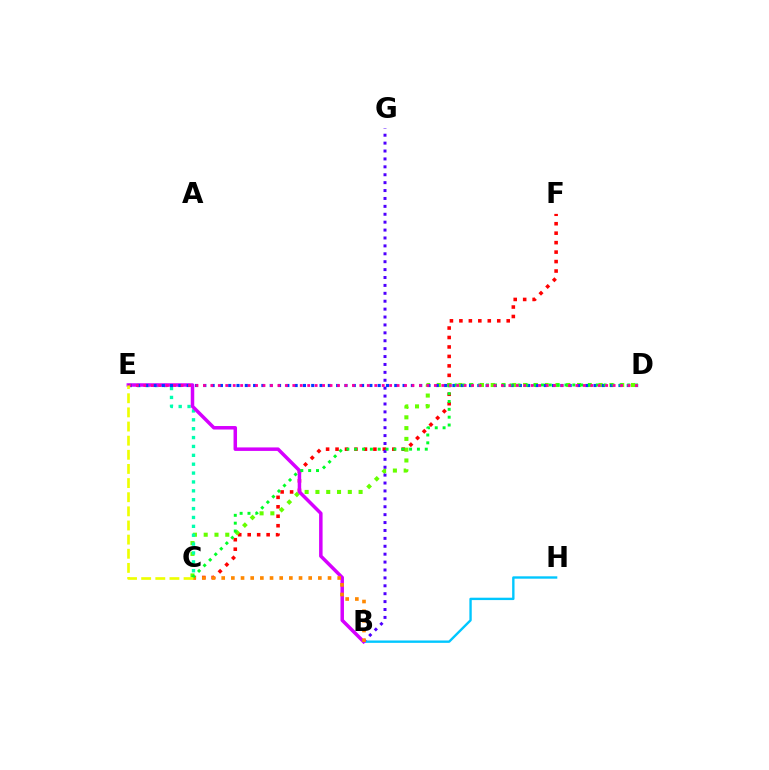{('C', 'F'): [{'color': '#ff0000', 'line_style': 'dotted', 'thickness': 2.57}], ('C', 'D'): [{'color': '#66ff00', 'line_style': 'dotted', 'thickness': 2.93}, {'color': '#00ff27', 'line_style': 'dotted', 'thickness': 2.13}], ('B', 'H'): [{'color': '#00c7ff', 'line_style': 'solid', 'thickness': 1.71}], ('C', 'E'): [{'color': '#00ffaf', 'line_style': 'dotted', 'thickness': 2.41}, {'color': '#eeff00', 'line_style': 'dashed', 'thickness': 1.92}], ('B', 'G'): [{'color': '#4f00ff', 'line_style': 'dotted', 'thickness': 2.15}], ('B', 'E'): [{'color': '#d600ff', 'line_style': 'solid', 'thickness': 2.52}], ('B', 'C'): [{'color': '#ff8800', 'line_style': 'dotted', 'thickness': 2.63}], ('D', 'E'): [{'color': '#003fff', 'line_style': 'dotted', 'thickness': 2.26}, {'color': '#ff00a0', 'line_style': 'dotted', 'thickness': 2.02}]}